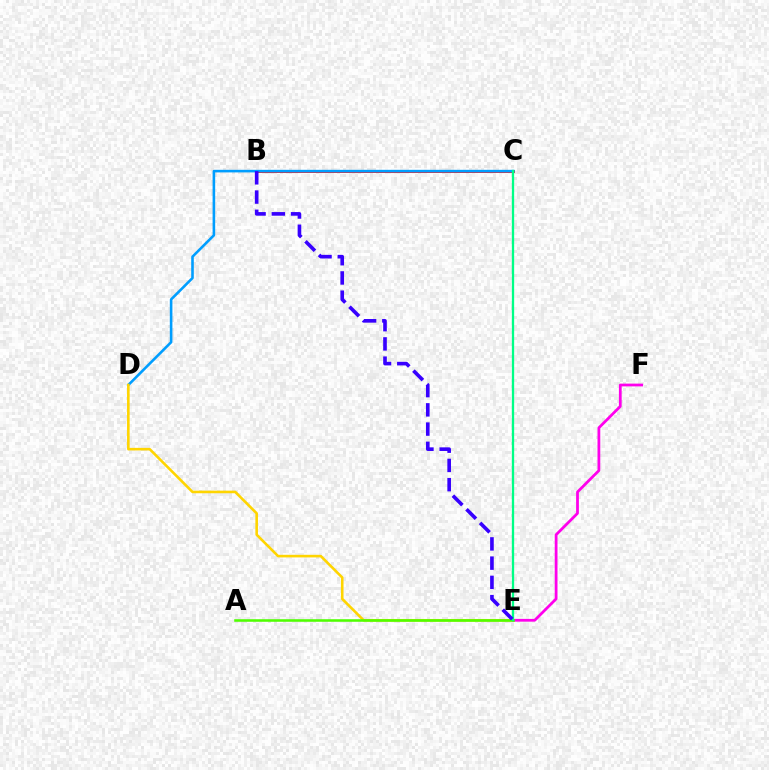{('B', 'C'): [{'color': '#ff0000', 'line_style': 'solid', 'thickness': 2.0}], ('C', 'D'): [{'color': '#009eff', 'line_style': 'solid', 'thickness': 1.87}], ('D', 'E'): [{'color': '#ffd500', 'line_style': 'solid', 'thickness': 1.87}], ('E', 'F'): [{'color': '#ff00ed', 'line_style': 'solid', 'thickness': 1.99}], ('A', 'E'): [{'color': '#4fff00', 'line_style': 'solid', 'thickness': 1.85}], ('C', 'E'): [{'color': '#00ff86', 'line_style': 'solid', 'thickness': 1.66}], ('B', 'E'): [{'color': '#3700ff', 'line_style': 'dashed', 'thickness': 2.61}]}